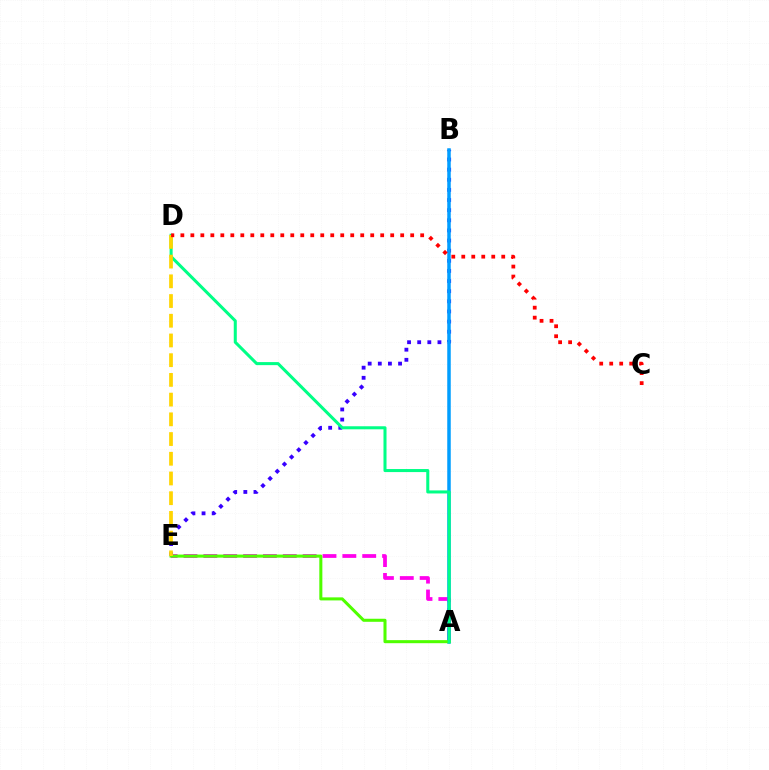{('B', 'E'): [{'color': '#3700ff', 'line_style': 'dotted', 'thickness': 2.75}], ('A', 'E'): [{'color': '#ff00ed', 'line_style': 'dashed', 'thickness': 2.7}, {'color': '#4fff00', 'line_style': 'solid', 'thickness': 2.19}], ('A', 'B'): [{'color': '#009eff', 'line_style': 'solid', 'thickness': 2.52}], ('A', 'D'): [{'color': '#00ff86', 'line_style': 'solid', 'thickness': 2.19}], ('D', 'E'): [{'color': '#ffd500', 'line_style': 'dashed', 'thickness': 2.68}], ('C', 'D'): [{'color': '#ff0000', 'line_style': 'dotted', 'thickness': 2.71}]}